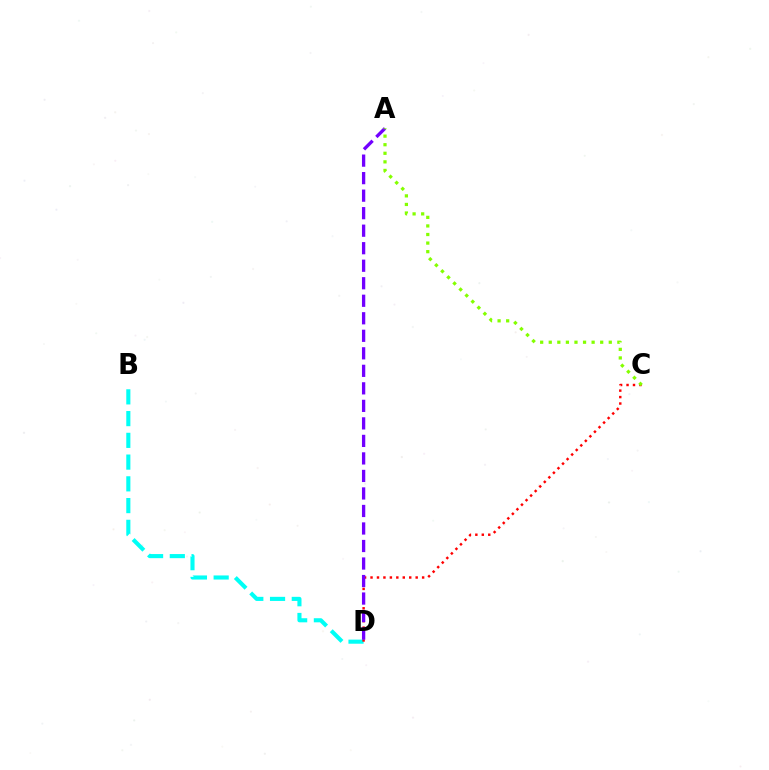{('B', 'D'): [{'color': '#00fff6', 'line_style': 'dashed', 'thickness': 2.95}], ('C', 'D'): [{'color': '#ff0000', 'line_style': 'dotted', 'thickness': 1.75}], ('A', 'D'): [{'color': '#7200ff', 'line_style': 'dashed', 'thickness': 2.38}], ('A', 'C'): [{'color': '#84ff00', 'line_style': 'dotted', 'thickness': 2.33}]}